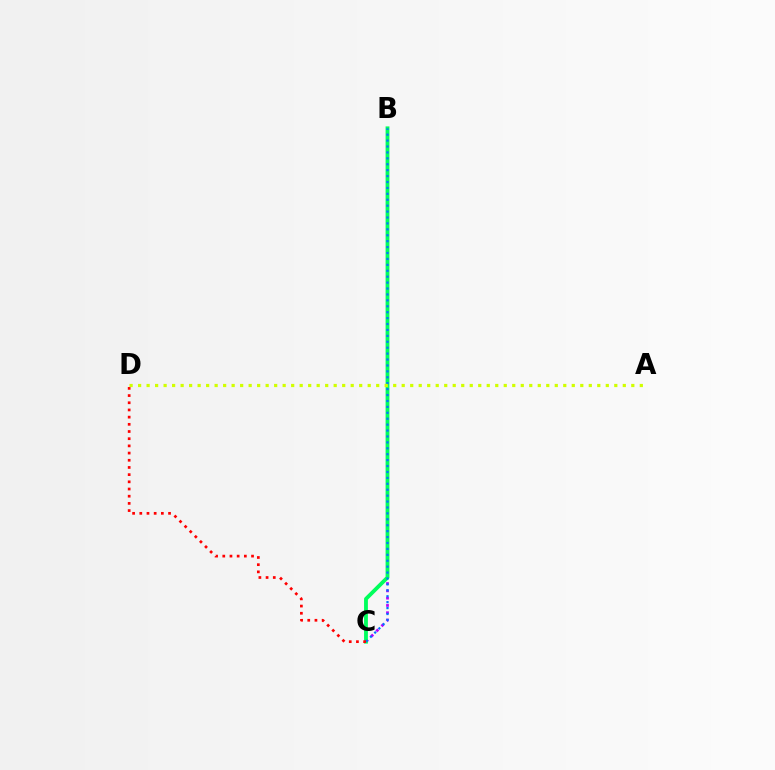{('B', 'C'): [{'color': '#b900ff', 'line_style': 'dotted', 'thickness': 1.98}, {'color': '#00ff5c', 'line_style': 'solid', 'thickness': 2.76}, {'color': '#0074ff', 'line_style': 'dotted', 'thickness': 1.61}], ('C', 'D'): [{'color': '#ff0000', 'line_style': 'dotted', 'thickness': 1.95}], ('A', 'D'): [{'color': '#d1ff00', 'line_style': 'dotted', 'thickness': 2.31}]}